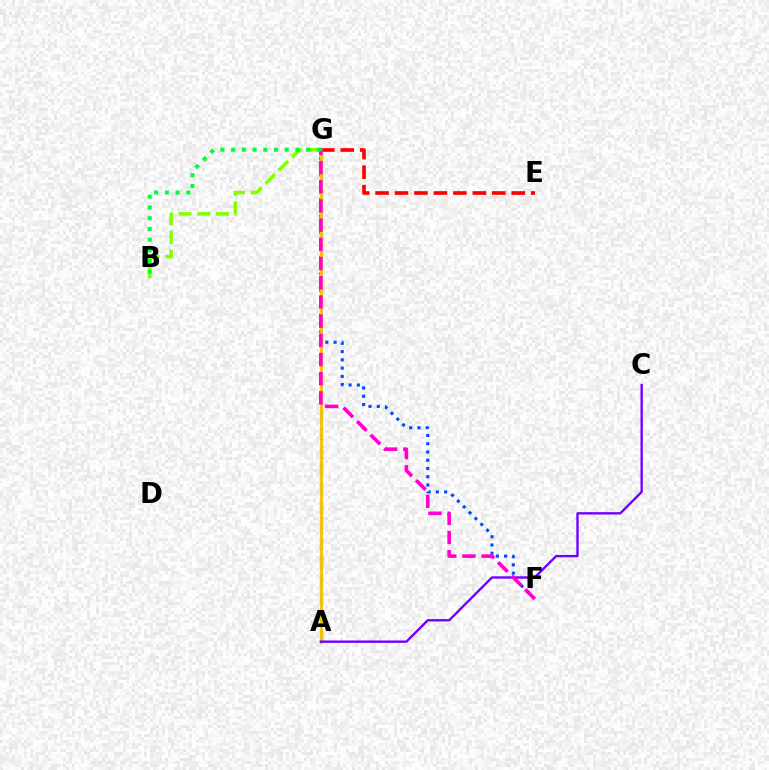{('E', 'G'): [{'color': '#ff0000', 'line_style': 'dashed', 'thickness': 2.64}], ('F', 'G'): [{'color': '#004bff', 'line_style': 'dotted', 'thickness': 2.24}, {'color': '#ff00cf', 'line_style': 'dashed', 'thickness': 2.61}], ('A', 'G'): [{'color': '#00fff6', 'line_style': 'dashed', 'thickness': 2.5}, {'color': '#ffbd00', 'line_style': 'solid', 'thickness': 2.03}], ('B', 'G'): [{'color': '#84ff00', 'line_style': 'dashed', 'thickness': 2.54}, {'color': '#00ff39', 'line_style': 'dotted', 'thickness': 2.91}], ('A', 'C'): [{'color': '#7200ff', 'line_style': 'solid', 'thickness': 1.71}]}